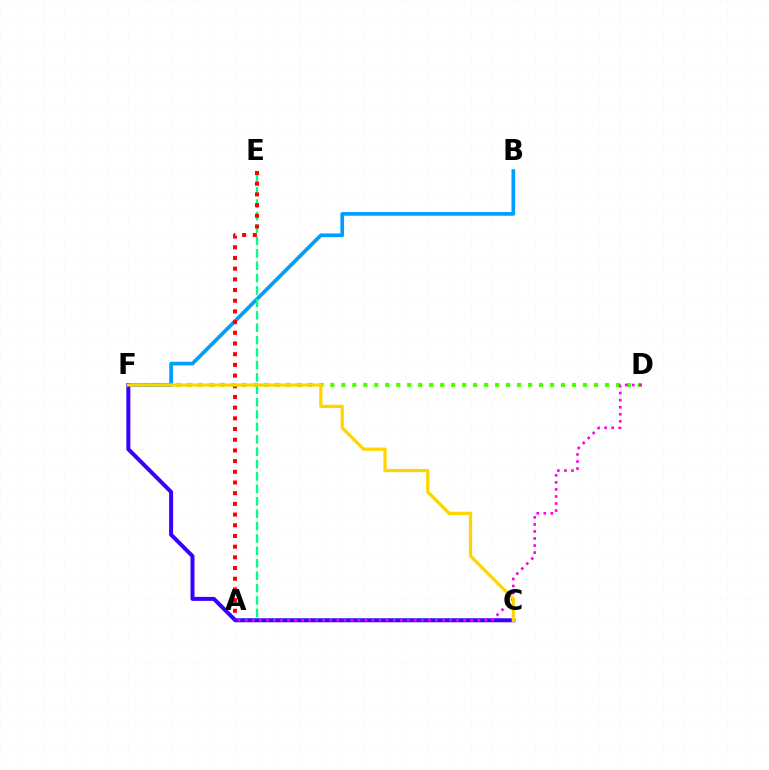{('D', 'F'): [{'color': '#4fff00', 'line_style': 'dotted', 'thickness': 2.98}], ('B', 'F'): [{'color': '#009eff', 'line_style': 'solid', 'thickness': 2.66}], ('A', 'E'): [{'color': '#00ff86', 'line_style': 'dashed', 'thickness': 1.68}, {'color': '#ff0000', 'line_style': 'dotted', 'thickness': 2.91}], ('C', 'F'): [{'color': '#3700ff', 'line_style': 'solid', 'thickness': 2.87}, {'color': '#ffd500', 'line_style': 'solid', 'thickness': 2.33}], ('A', 'D'): [{'color': '#ff00ed', 'line_style': 'dotted', 'thickness': 1.91}]}